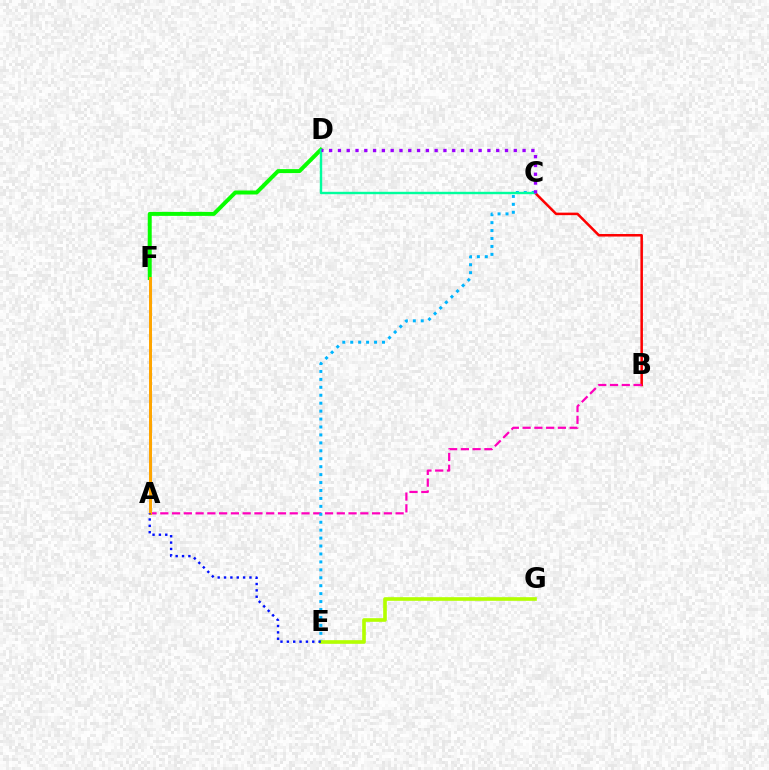{('B', 'C'): [{'color': '#ff0000', 'line_style': 'solid', 'thickness': 1.82}], ('A', 'B'): [{'color': '#ff00bd', 'line_style': 'dashed', 'thickness': 1.6}], ('D', 'F'): [{'color': '#08ff00', 'line_style': 'solid', 'thickness': 2.87}], ('C', 'E'): [{'color': '#00b5ff', 'line_style': 'dotted', 'thickness': 2.16}], ('A', 'F'): [{'color': '#ffa500', 'line_style': 'solid', 'thickness': 2.16}], ('E', 'G'): [{'color': '#b3ff00', 'line_style': 'solid', 'thickness': 2.62}], ('C', 'D'): [{'color': '#00ff9d', 'line_style': 'solid', 'thickness': 1.72}, {'color': '#9b00ff', 'line_style': 'dotted', 'thickness': 2.39}], ('A', 'E'): [{'color': '#0010ff', 'line_style': 'dotted', 'thickness': 1.73}]}